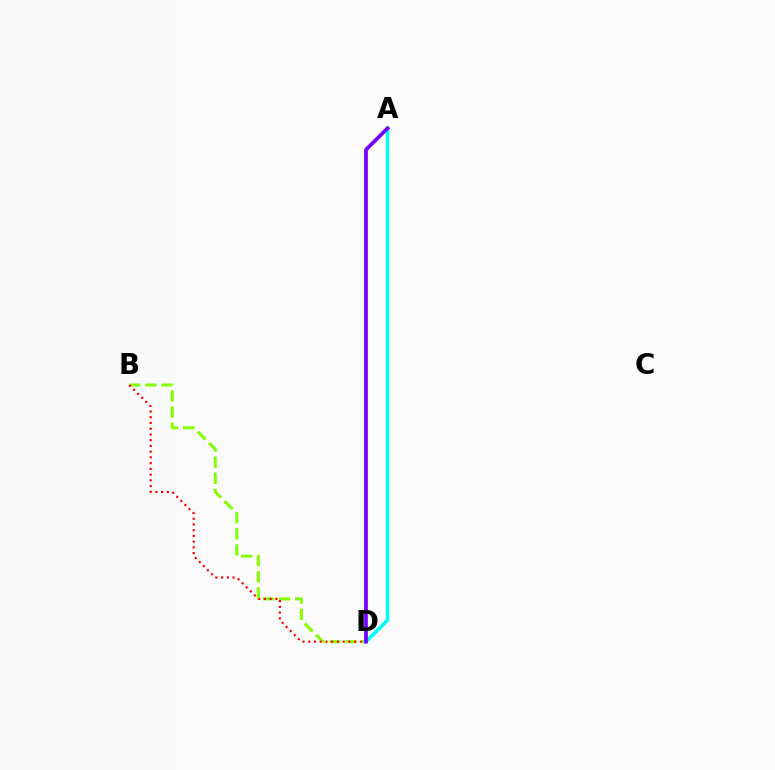{('B', 'D'): [{'color': '#84ff00', 'line_style': 'dashed', 'thickness': 2.19}, {'color': '#ff0000', 'line_style': 'dotted', 'thickness': 1.56}], ('A', 'D'): [{'color': '#00fff6', 'line_style': 'solid', 'thickness': 2.56}, {'color': '#7200ff', 'line_style': 'solid', 'thickness': 2.69}]}